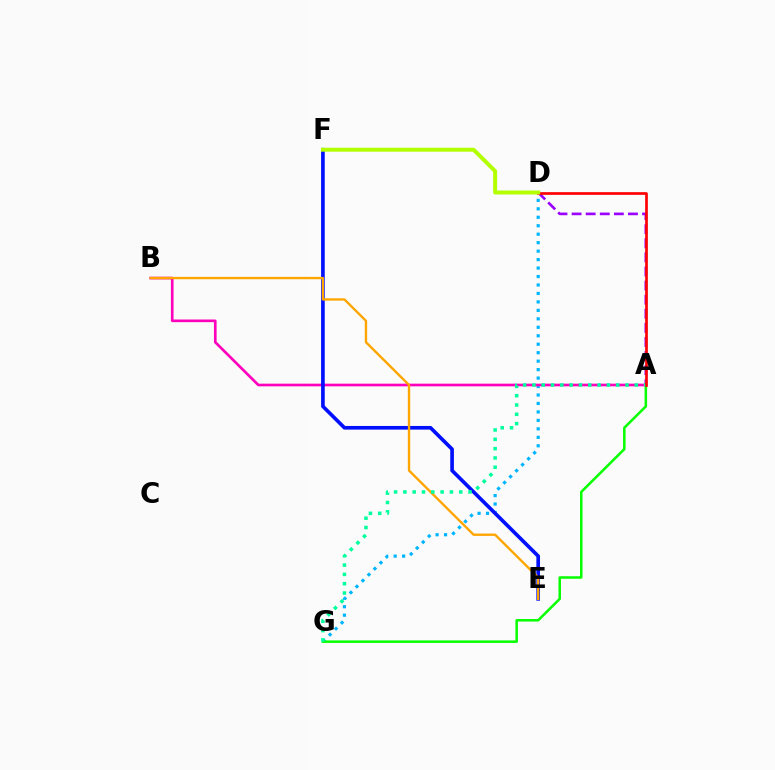{('D', 'G'): [{'color': '#00b5ff', 'line_style': 'dotted', 'thickness': 2.3}], ('A', 'D'): [{'color': '#9b00ff', 'line_style': 'dashed', 'thickness': 1.91}, {'color': '#ff0000', 'line_style': 'solid', 'thickness': 1.94}], ('A', 'B'): [{'color': '#ff00bd', 'line_style': 'solid', 'thickness': 1.91}], ('A', 'G'): [{'color': '#08ff00', 'line_style': 'solid', 'thickness': 1.82}, {'color': '#00ff9d', 'line_style': 'dotted', 'thickness': 2.53}], ('E', 'F'): [{'color': '#0010ff', 'line_style': 'solid', 'thickness': 2.62}], ('B', 'E'): [{'color': '#ffa500', 'line_style': 'solid', 'thickness': 1.7}], ('D', 'F'): [{'color': '#b3ff00', 'line_style': 'solid', 'thickness': 2.87}]}